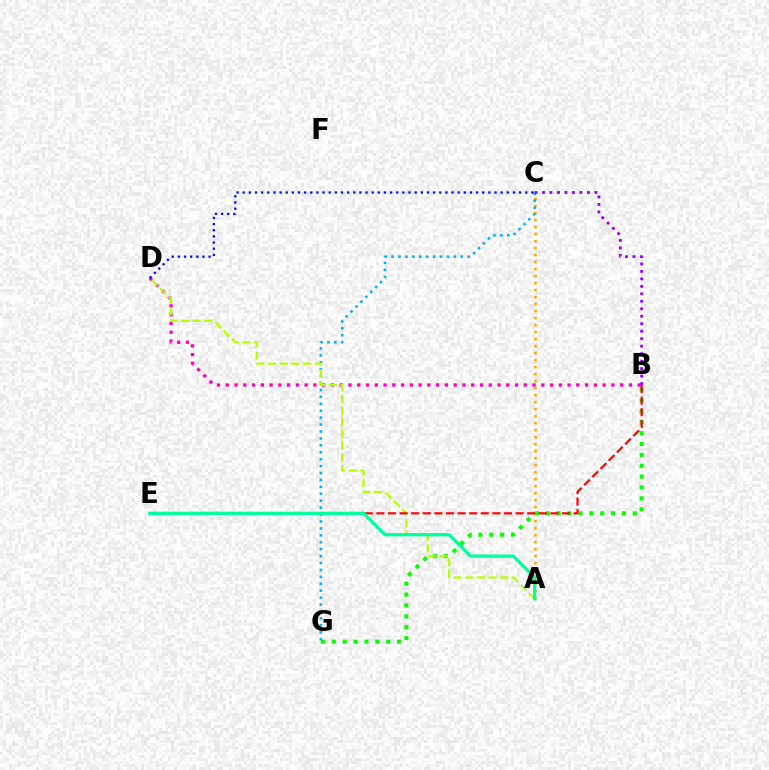{('A', 'C'): [{'color': '#ffa500', 'line_style': 'dotted', 'thickness': 1.9}], ('C', 'G'): [{'color': '#00b5ff', 'line_style': 'dotted', 'thickness': 1.88}], ('B', 'G'): [{'color': '#08ff00', 'line_style': 'dotted', 'thickness': 2.96}], ('B', 'D'): [{'color': '#ff00bd', 'line_style': 'dotted', 'thickness': 2.38}], ('A', 'D'): [{'color': '#b3ff00', 'line_style': 'dashed', 'thickness': 1.59}], ('B', 'C'): [{'color': '#9b00ff', 'line_style': 'dotted', 'thickness': 2.03}], ('B', 'E'): [{'color': '#ff0000', 'line_style': 'dashed', 'thickness': 1.58}], ('A', 'E'): [{'color': '#00ff9d', 'line_style': 'solid', 'thickness': 2.36}], ('C', 'D'): [{'color': '#0010ff', 'line_style': 'dotted', 'thickness': 1.67}]}